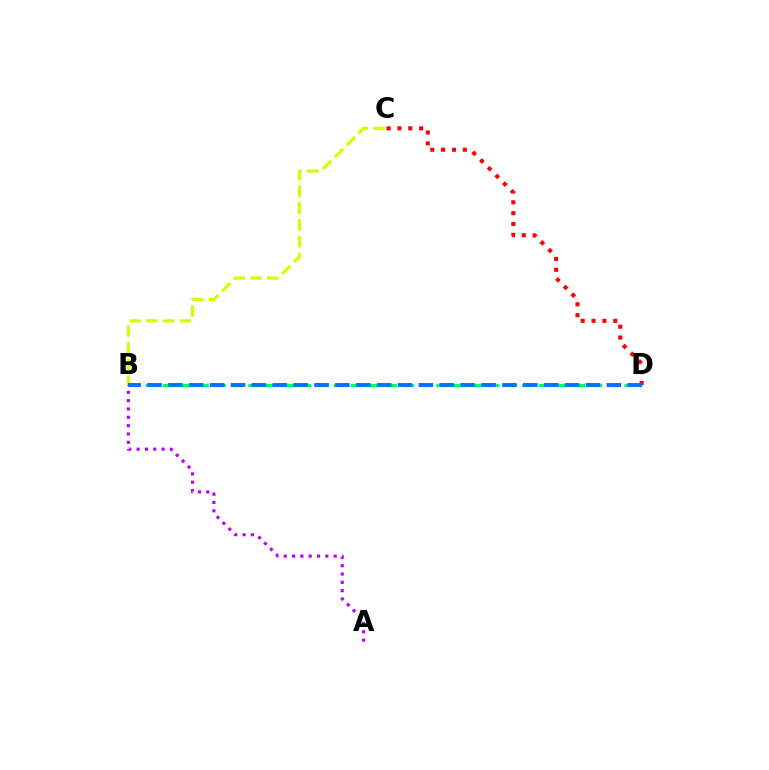{('B', 'C'): [{'color': '#d1ff00', 'line_style': 'dashed', 'thickness': 2.28}], ('B', 'D'): [{'color': '#00ff5c', 'line_style': 'dashed', 'thickness': 2.32}, {'color': '#0074ff', 'line_style': 'dashed', 'thickness': 2.84}], ('C', 'D'): [{'color': '#ff0000', 'line_style': 'dotted', 'thickness': 2.95}], ('A', 'B'): [{'color': '#b900ff', 'line_style': 'dotted', 'thickness': 2.26}]}